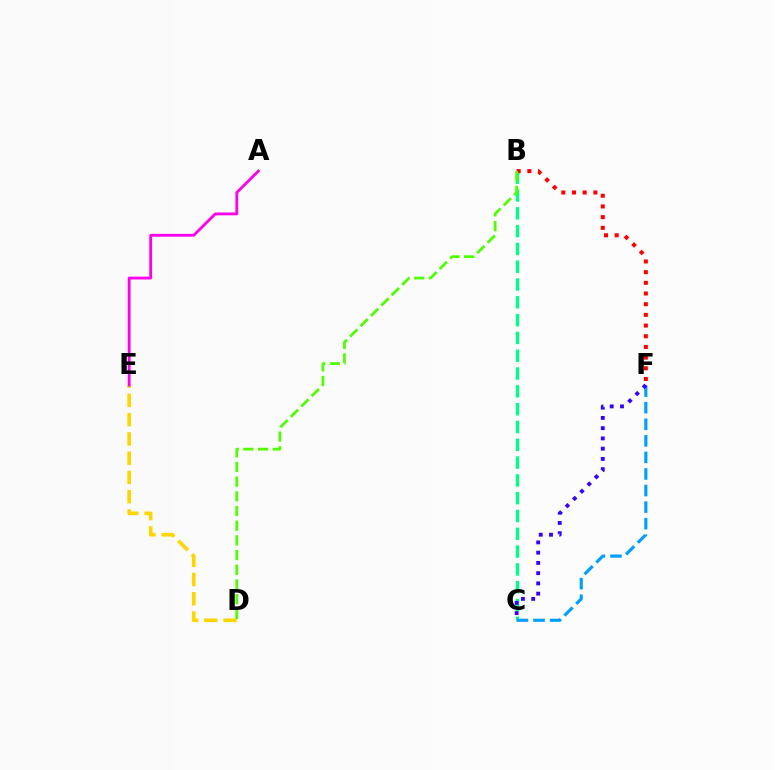{('B', 'C'): [{'color': '#00ff86', 'line_style': 'dashed', 'thickness': 2.42}], ('C', 'F'): [{'color': '#009eff', 'line_style': 'dashed', 'thickness': 2.25}, {'color': '#3700ff', 'line_style': 'dotted', 'thickness': 2.78}], ('D', 'E'): [{'color': '#ffd500', 'line_style': 'dashed', 'thickness': 2.62}], ('B', 'F'): [{'color': '#ff0000', 'line_style': 'dotted', 'thickness': 2.9}], ('B', 'D'): [{'color': '#4fff00', 'line_style': 'dashed', 'thickness': 2.0}], ('A', 'E'): [{'color': '#ff00ed', 'line_style': 'solid', 'thickness': 2.04}]}